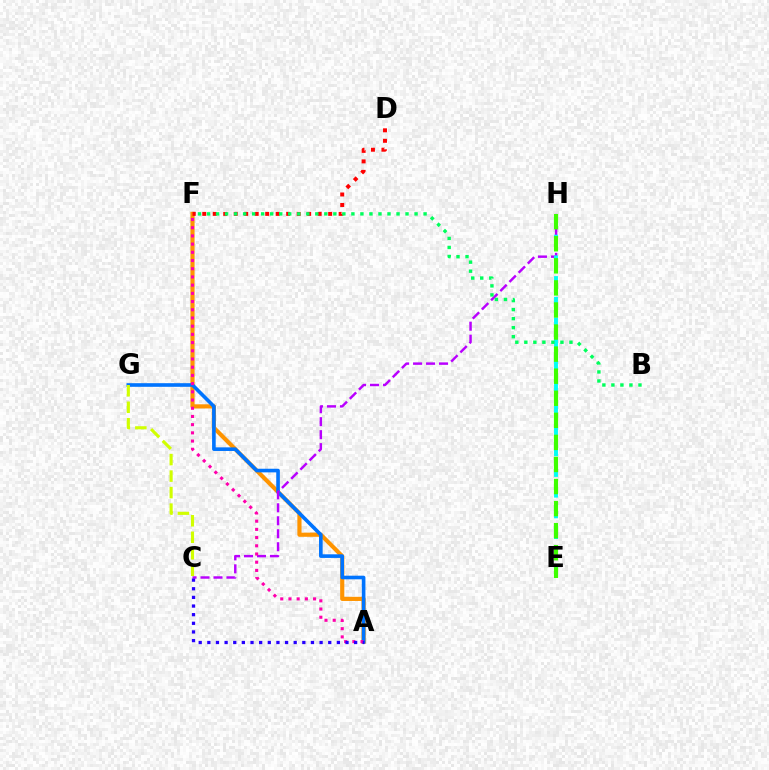{('A', 'F'): [{'color': '#ff9400', 'line_style': 'solid', 'thickness': 2.99}, {'color': '#ff00ac', 'line_style': 'dotted', 'thickness': 2.23}], ('A', 'G'): [{'color': '#0074ff', 'line_style': 'solid', 'thickness': 2.61}], ('D', 'F'): [{'color': '#ff0000', 'line_style': 'dotted', 'thickness': 2.85}], ('C', 'H'): [{'color': '#b900ff', 'line_style': 'dashed', 'thickness': 1.76}], ('A', 'C'): [{'color': '#2500ff', 'line_style': 'dotted', 'thickness': 2.35}], ('E', 'H'): [{'color': '#00fff6', 'line_style': 'dashed', 'thickness': 2.81}, {'color': '#3dff00', 'line_style': 'dashed', 'thickness': 3.0}], ('C', 'G'): [{'color': '#d1ff00', 'line_style': 'dashed', 'thickness': 2.24}], ('B', 'F'): [{'color': '#00ff5c', 'line_style': 'dotted', 'thickness': 2.45}]}